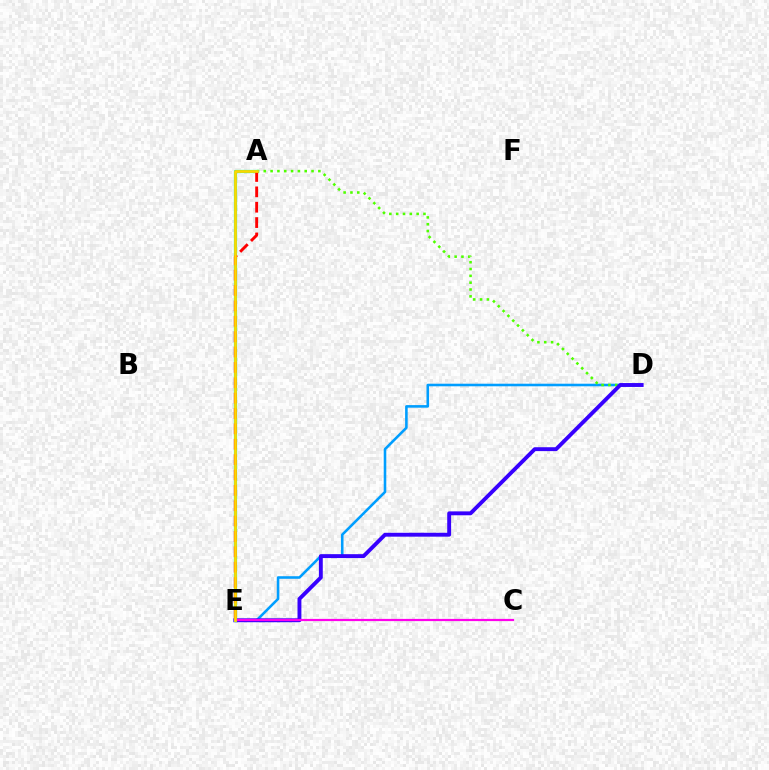{('D', 'E'): [{'color': '#009eff', 'line_style': 'solid', 'thickness': 1.86}, {'color': '#3700ff', 'line_style': 'solid', 'thickness': 2.8}], ('A', 'D'): [{'color': '#4fff00', 'line_style': 'dotted', 'thickness': 1.85}], ('A', 'E'): [{'color': '#00ff86', 'line_style': 'solid', 'thickness': 2.31}, {'color': '#ff0000', 'line_style': 'dashed', 'thickness': 2.09}, {'color': '#ffd500', 'line_style': 'solid', 'thickness': 1.94}], ('C', 'E'): [{'color': '#ff00ed', 'line_style': 'solid', 'thickness': 1.59}]}